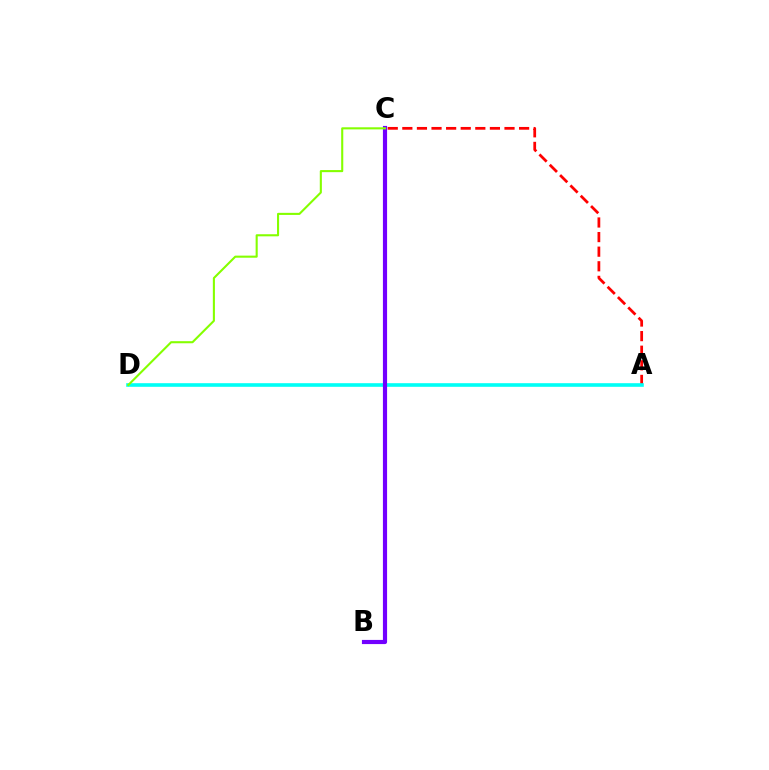{('A', 'C'): [{'color': '#ff0000', 'line_style': 'dashed', 'thickness': 1.98}], ('A', 'D'): [{'color': '#00fff6', 'line_style': 'solid', 'thickness': 2.6}], ('B', 'C'): [{'color': '#7200ff', 'line_style': 'solid', 'thickness': 3.0}], ('C', 'D'): [{'color': '#84ff00', 'line_style': 'solid', 'thickness': 1.51}]}